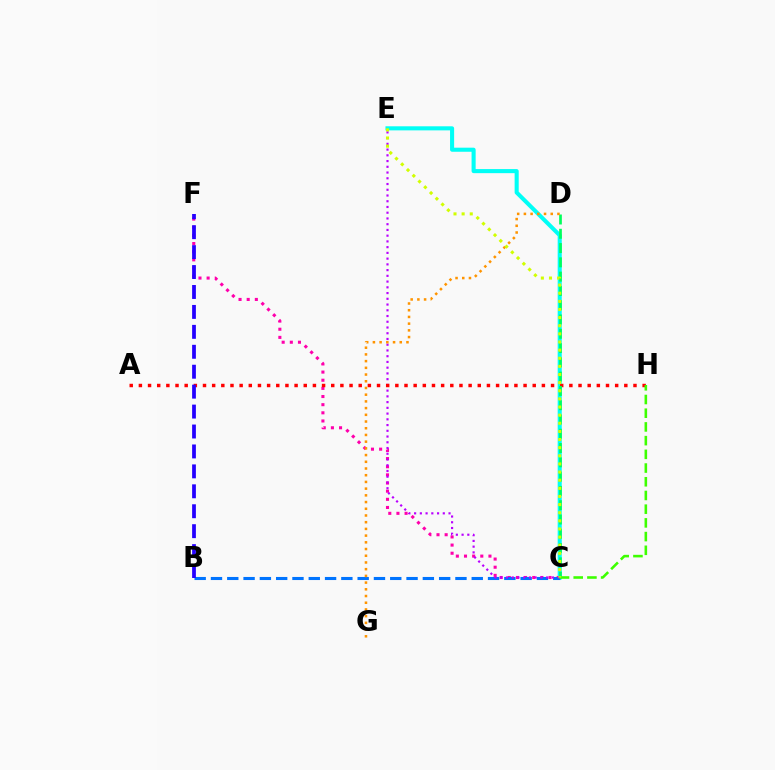{('C', 'E'): [{'color': '#00fff6', 'line_style': 'solid', 'thickness': 2.93}, {'color': '#b900ff', 'line_style': 'dotted', 'thickness': 1.56}, {'color': '#d1ff00', 'line_style': 'dotted', 'thickness': 2.21}], ('C', 'F'): [{'color': '#ff00ac', 'line_style': 'dotted', 'thickness': 2.21}], ('B', 'C'): [{'color': '#0074ff', 'line_style': 'dashed', 'thickness': 2.21}], ('A', 'H'): [{'color': '#ff0000', 'line_style': 'dotted', 'thickness': 2.49}], ('C', 'D'): [{'color': '#00ff5c', 'line_style': 'dashed', 'thickness': 1.94}], ('D', 'G'): [{'color': '#ff9400', 'line_style': 'dotted', 'thickness': 1.82}], ('C', 'H'): [{'color': '#3dff00', 'line_style': 'dashed', 'thickness': 1.86}], ('B', 'F'): [{'color': '#2500ff', 'line_style': 'dashed', 'thickness': 2.71}]}